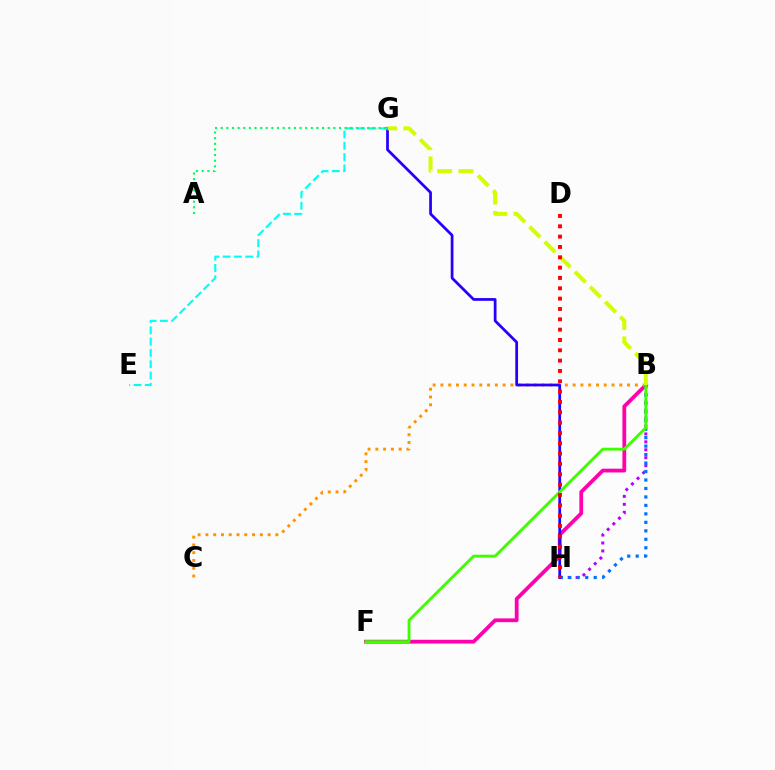{('B', 'H'): [{'color': '#b900ff', 'line_style': 'dotted', 'thickness': 2.16}, {'color': '#0074ff', 'line_style': 'dotted', 'thickness': 2.3}], ('B', 'F'): [{'color': '#ff00ac', 'line_style': 'solid', 'thickness': 2.71}, {'color': '#3dff00', 'line_style': 'solid', 'thickness': 2.06}], ('B', 'C'): [{'color': '#ff9400', 'line_style': 'dotted', 'thickness': 2.11}], ('G', 'H'): [{'color': '#2500ff', 'line_style': 'solid', 'thickness': 1.98}], ('E', 'G'): [{'color': '#00fff6', 'line_style': 'dashed', 'thickness': 1.54}], ('B', 'G'): [{'color': '#d1ff00', 'line_style': 'dashed', 'thickness': 2.9}], ('A', 'G'): [{'color': '#00ff5c', 'line_style': 'dotted', 'thickness': 1.53}], ('D', 'H'): [{'color': '#ff0000', 'line_style': 'dotted', 'thickness': 2.81}]}